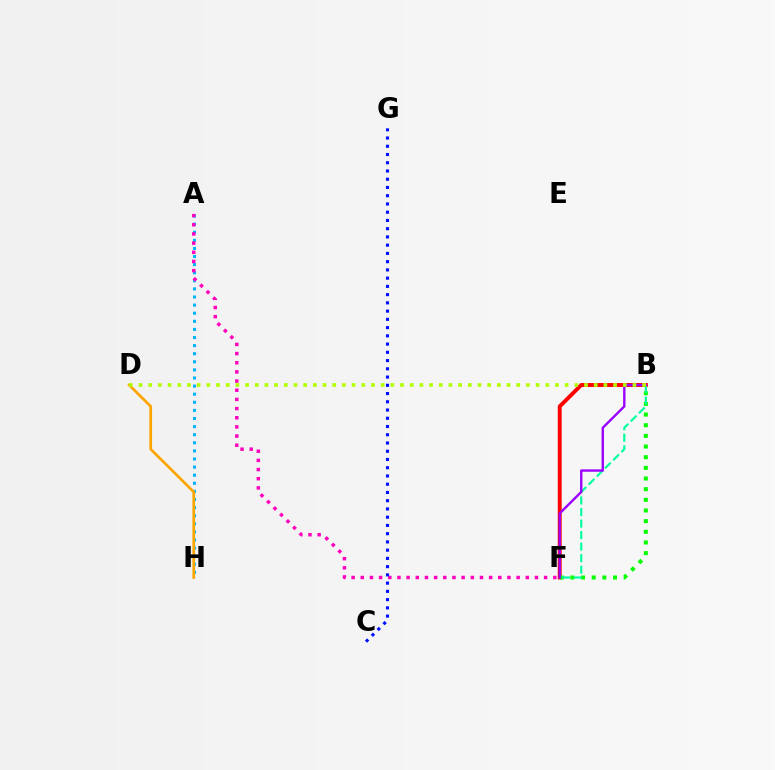{('B', 'F'): [{'color': '#ff0000', 'line_style': 'solid', 'thickness': 2.83}, {'color': '#08ff00', 'line_style': 'dotted', 'thickness': 2.9}, {'color': '#00ff9d', 'line_style': 'dashed', 'thickness': 1.57}, {'color': '#9b00ff', 'line_style': 'solid', 'thickness': 1.72}], ('A', 'H'): [{'color': '#00b5ff', 'line_style': 'dotted', 'thickness': 2.2}], ('A', 'F'): [{'color': '#ff00bd', 'line_style': 'dotted', 'thickness': 2.49}], ('C', 'G'): [{'color': '#0010ff', 'line_style': 'dotted', 'thickness': 2.24}], ('D', 'H'): [{'color': '#ffa500', 'line_style': 'solid', 'thickness': 1.94}], ('B', 'D'): [{'color': '#b3ff00', 'line_style': 'dotted', 'thickness': 2.63}]}